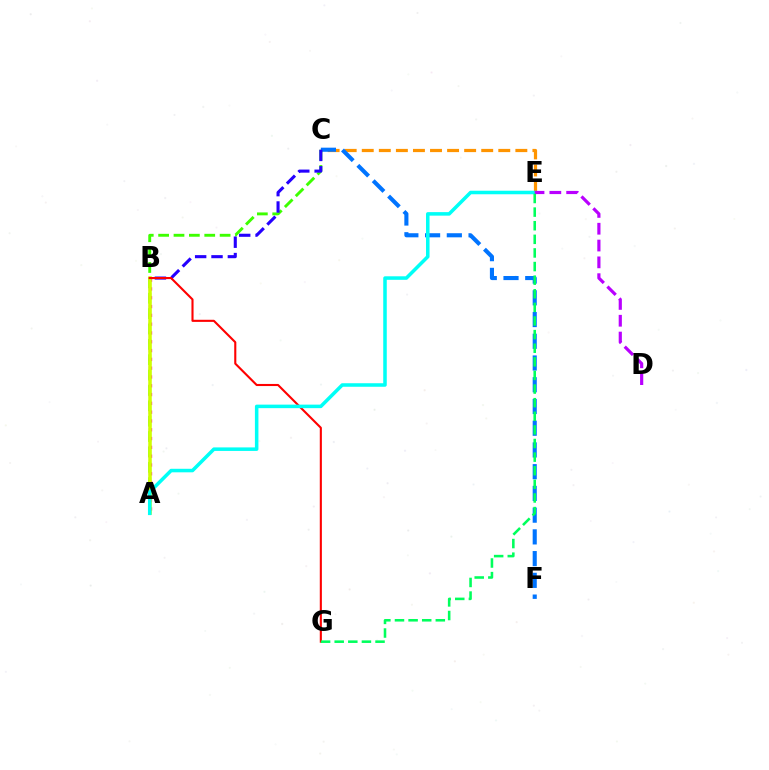{('C', 'E'): [{'color': '#ff9400', 'line_style': 'dashed', 'thickness': 2.32}], ('A', 'C'): [{'color': '#3dff00', 'line_style': 'dashed', 'thickness': 2.09}], ('A', 'B'): [{'color': '#ff00ac', 'line_style': 'dotted', 'thickness': 2.39}, {'color': '#d1ff00', 'line_style': 'solid', 'thickness': 2.54}], ('C', 'F'): [{'color': '#0074ff', 'line_style': 'dashed', 'thickness': 2.95}], ('B', 'C'): [{'color': '#2500ff', 'line_style': 'dashed', 'thickness': 2.22}], ('B', 'G'): [{'color': '#ff0000', 'line_style': 'solid', 'thickness': 1.51}], ('A', 'E'): [{'color': '#00fff6', 'line_style': 'solid', 'thickness': 2.54}], ('D', 'E'): [{'color': '#b900ff', 'line_style': 'dashed', 'thickness': 2.28}], ('E', 'G'): [{'color': '#00ff5c', 'line_style': 'dashed', 'thickness': 1.85}]}